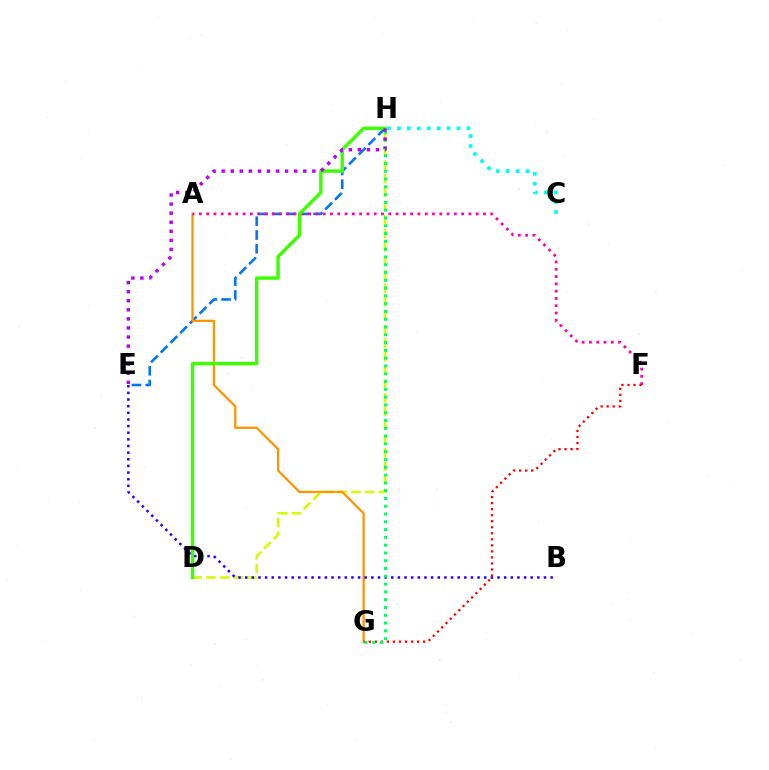{('D', 'H'): [{'color': '#d1ff00', 'line_style': 'dashed', 'thickness': 1.86}, {'color': '#3dff00', 'line_style': 'solid', 'thickness': 2.46}], ('E', 'H'): [{'color': '#0074ff', 'line_style': 'dashed', 'thickness': 1.87}, {'color': '#b900ff', 'line_style': 'dotted', 'thickness': 2.46}], ('A', 'G'): [{'color': '#ff9400', 'line_style': 'solid', 'thickness': 1.62}], ('B', 'E'): [{'color': '#2500ff', 'line_style': 'dotted', 'thickness': 1.8}], ('A', 'F'): [{'color': '#ff00ac', 'line_style': 'dotted', 'thickness': 1.98}], ('F', 'G'): [{'color': '#ff0000', 'line_style': 'dotted', 'thickness': 1.64}], ('G', 'H'): [{'color': '#00ff5c', 'line_style': 'dotted', 'thickness': 2.12}], ('C', 'H'): [{'color': '#00fff6', 'line_style': 'dotted', 'thickness': 2.7}]}